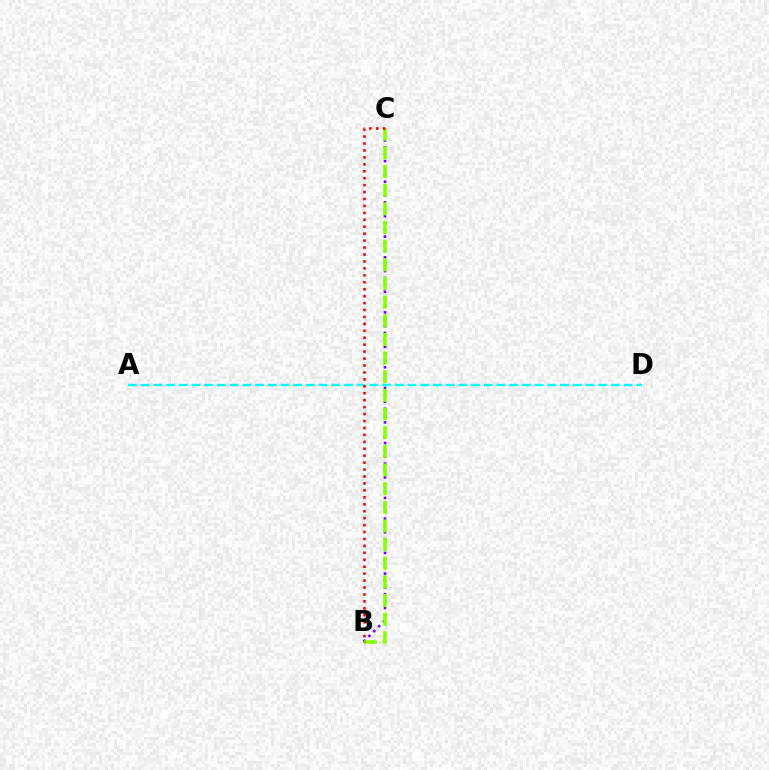{('B', 'C'): [{'color': '#7200ff', 'line_style': 'dotted', 'thickness': 1.87}, {'color': '#84ff00', 'line_style': 'dashed', 'thickness': 2.53}, {'color': '#ff0000', 'line_style': 'dotted', 'thickness': 1.89}], ('A', 'D'): [{'color': '#00fff6', 'line_style': 'dashed', 'thickness': 1.73}]}